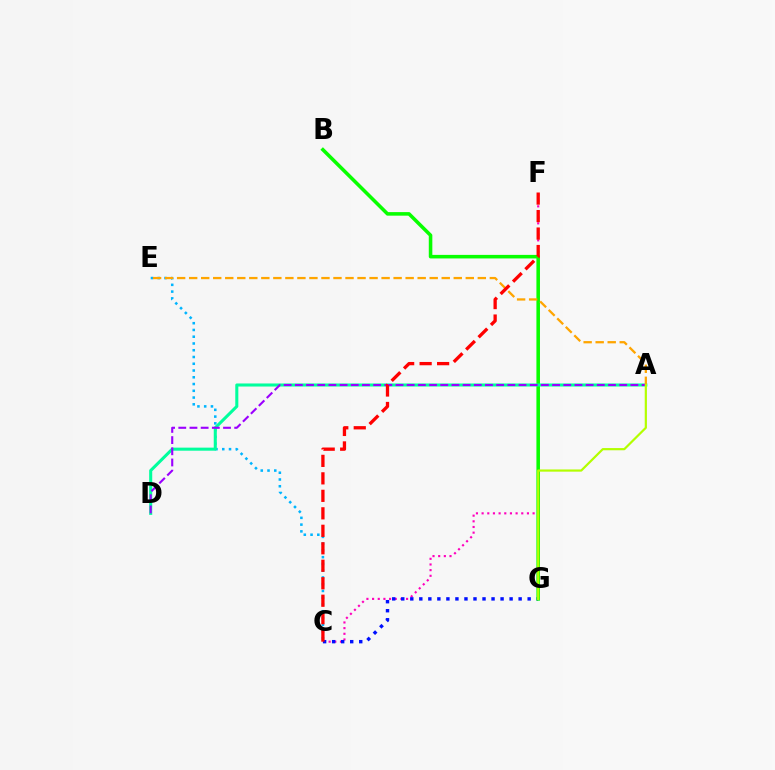{('C', 'F'): [{'color': '#ff00bd', 'line_style': 'dotted', 'thickness': 1.54}, {'color': '#ff0000', 'line_style': 'dashed', 'thickness': 2.38}], ('C', 'G'): [{'color': '#0010ff', 'line_style': 'dotted', 'thickness': 2.45}], ('B', 'G'): [{'color': '#08ff00', 'line_style': 'solid', 'thickness': 2.56}], ('C', 'E'): [{'color': '#00b5ff', 'line_style': 'dotted', 'thickness': 1.84}], ('A', 'D'): [{'color': '#00ff9d', 'line_style': 'solid', 'thickness': 2.2}, {'color': '#9b00ff', 'line_style': 'dashed', 'thickness': 1.52}], ('A', 'E'): [{'color': '#ffa500', 'line_style': 'dashed', 'thickness': 1.63}], ('A', 'G'): [{'color': '#b3ff00', 'line_style': 'solid', 'thickness': 1.58}]}